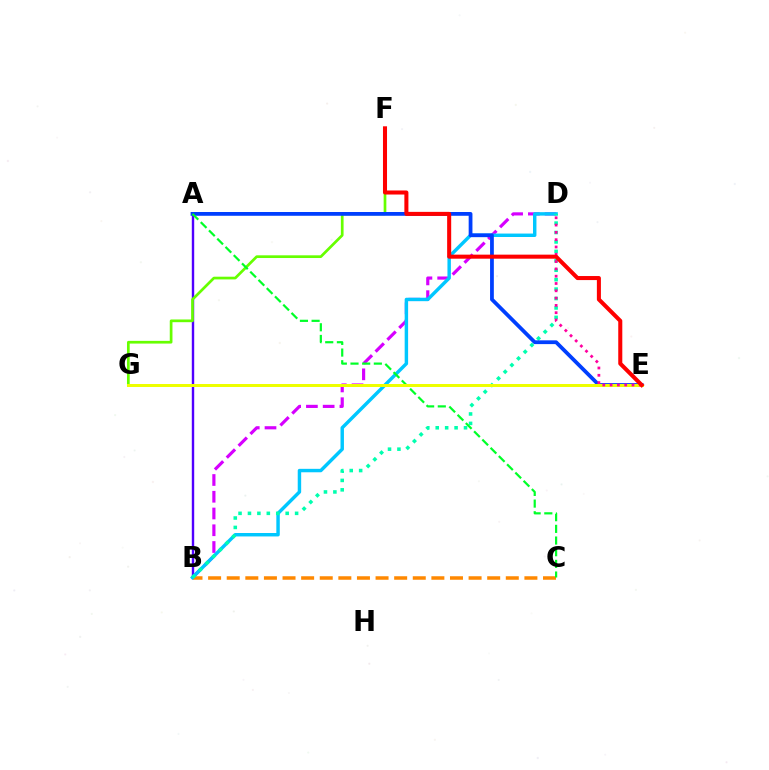{('B', 'D'): [{'color': '#d600ff', 'line_style': 'dashed', 'thickness': 2.28}, {'color': '#00c7ff', 'line_style': 'solid', 'thickness': 2.48}, {'color': '#00ffaf', 'line_style': 'dotted', 'thickness': 2.56}], ('A', 'B'): [{'color': '#4f00ff', 'line_style': 'solid', 'thickness': 1.73}], ('B', 'C'): [{'color': '#ff8800', 'line_style': 'dashed', 'thickness': 2.53}], ('F', 'G'): [{'color': '#66ff00', 'line_style': 'solid', 'thickness': 1.95}], ('A', 'E'): [{'color': '#003fff', 'line_style': 'solid', 'thickness': 2.72}], ('A', 'C'): [{'color': '#00ff27', 'line_style': 'dashed', 'thickness': 1.58}], ('E', 'G'): [{'color': '#eeff00', 'line_style': 'solid', 'thickness': 2.15}], ('D', 'E'): [{'color': '#ff00a0', 'line_style': 'dotted', 'thickness': 1.98}], ('E', 'F'): [{'color': '#ff0000', 'line_style': 'solid', 'thickness': 2.91}]}